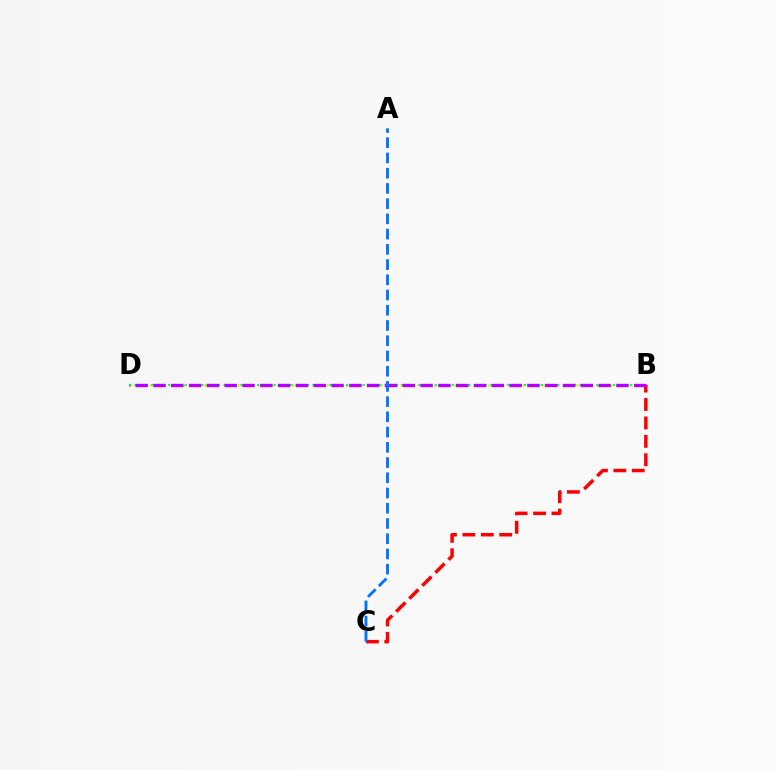{('B', 'D'): [{'color': '#d1ff00', 'line_style': 'dotted', 'thickness': 1.84}, {'color': '#00ff5c', 'line_style': 'dotted', 'thickness': 1.51}, {'color': '#b900ff', 'line_style': 'dashed', 'thickness': 2.42}], ('B', 'C'): [{'color': '#ff0000', 'line_style': 'dashed', 'thickness': 2.5}], ('A', 'C'): [{'color': '#0074ff', 'line_style': 'dashed', 'thickness': 2.07}]}